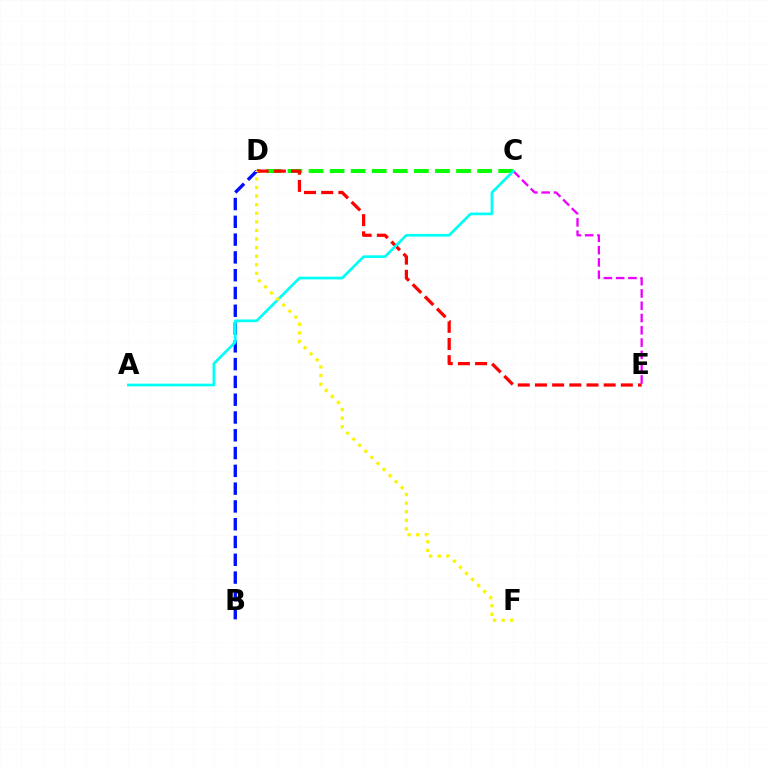{('B', 'D'): [{'color': '#0010ff', 'line_style': 'dashed', 'thickness': 2.42}], ('C', 'E'): [{'color': '#ee00ff', 'line_style': 'dashed', 'thickness': 1.67}], ('C', 'D'): [{'color': '#08ff00', 'line_style': 'dashed', 'thickness': 2.86}], ('D', 'E'): [{'color': '#ff0000', 'line_style': 'dashed', 'thickness': 2.33}], ('A', 'C'): [{'color': '#00fff6', 'line_style': 'solid', 'thickness': 1.95}], ('D', 'F'): [{'color': '#fcf500', 'line_style': 'dotted', 'thickness': 2.33}]}